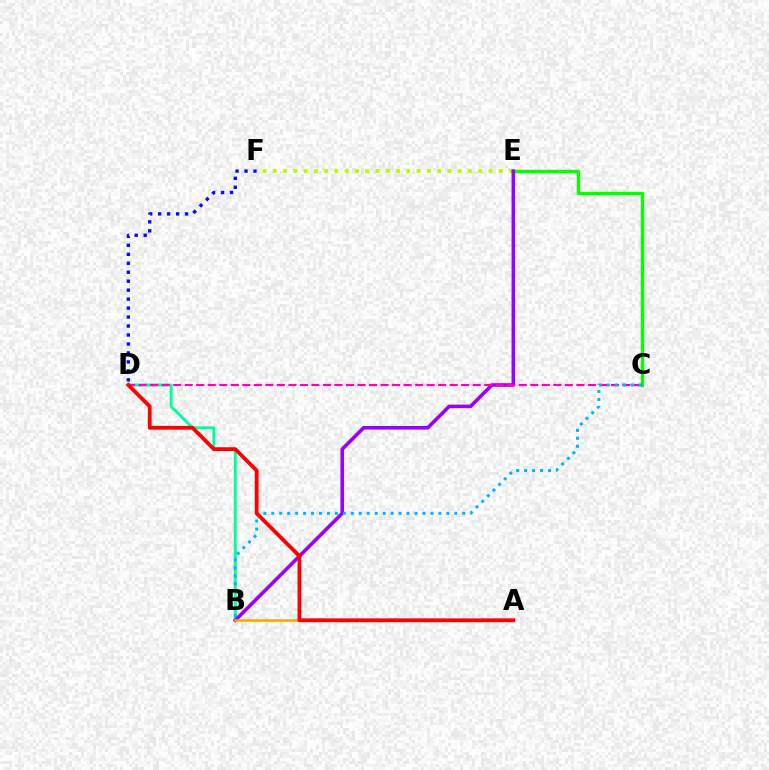{('D', 'F'): [{'color': '#0010ff', 'line_style': 'dotted', 'thickness': 2.44}], ('E', 'F'): [{'color': '#b3ff00', 'line_style': 'dotted', 'thickness': 2.79}], ('C', 'E'): [{'color': '#08ff00', 'line_style': 'solid', 'thickness': 2.44}], ('B', 'D'): [{'color': '#00ff9d', 'line_style': 'solid', 'thickness': 2.08}], ('B', 'E'): [{'color': '#9b00ff', 'line_style': 'solid', 'thickness': 2.57}], ('C', 'D'): [{'color': '#ff00bd', 'line_style': 'dashed', 'thickness': 1.56}], ('B', 'C'): [{'color': '#00b5ff', 'line_style': 'dotted', 'thickness': 2.16}], ('A', 'B'): [{'color': '#ffa500', 'line_style': 'solid', 'thickness': 1.83}], ('A', 'D'): [{'color': '#ff0000', 'line_style': 'solid', 'thickness': 2.74}]}